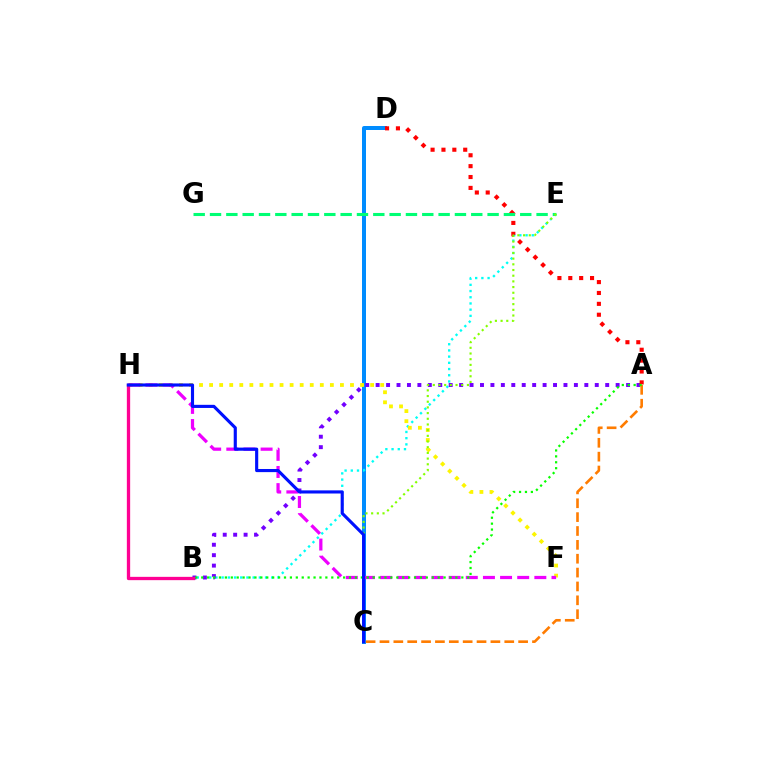{('C', 'D'): [{'color': '#008cff', 'line_style': 'solid', 'thickness': 2.88}], ('B', 'E'): [{'color': '#00fff6', 'line_style': 'dotted', 'thickness': 1.69}], ('F', 'H'): [{'color': '#fcf500', 'line_style': 'dotted', 'thickness': 2.73}, {'color': '#ee00ff', 'line_style': 'dashed', 'thickness': 2.33}], ('A', 'B'): [{'color': '#7200ff', 'line_style': 'dotted', 'thickness': 2.83}, {'color': '#08ff00', 'line_style': 'dotted', 'thickness': 1.61}], ('A', 'C'): [{'color': '#ff7c00', 'line_style': 'dashed', 'thickness': 1.88}], ('A', 'D'): [{'color': '#ff0000', 'line_style': 'dotted', 'thickness': 2.96}], ('E', 'G'): [{'color': '#00ff74', 'line_style': 'dashed', 'thickness': 2.22}], ('C', 'E'): [{'color': '#84ff00', 'line_style': 'dotted', 'thickness': 1.55}], ('B', 'H'): [{'color': '#ff0094', 'line_style': 'solid', 'thickness': 2.38}], ('C', 'H'): [{'color': '#0010ff', 'line_style': 'solid', 'thickness': 2.25}]}